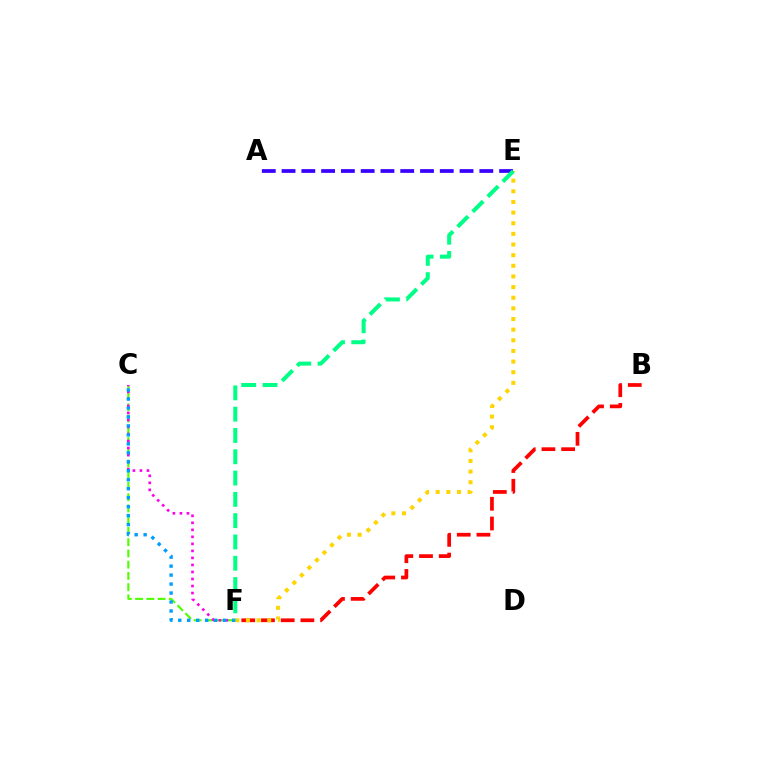{('B', 'F'): [{'color': '#ff0000', 'line_style': 'dashed', 'thickness': 2.68}], ('C', 'F'): [{'color': '#4fff00', 'line_style': 'dashed', 'thickness': 1.53}, {'color': '#ff00ed', 'line_style': 'dotted', 'thickness': 1.91}, {'color': '#009eff', 'line_style': 'dotted', 'thickness': 2.44}], ('E', 'F'): [{'color': '#ffd500', 'line_style': 'dotted', 'thickness': 2.89}, {'color': '#00ff86', 'line_style': 'dashed', 'thickness': 2.89}], ('A', 'E'): [{'color': '#3700ff', 'line_style': 'dashed', 'thickness': 2.69}]}